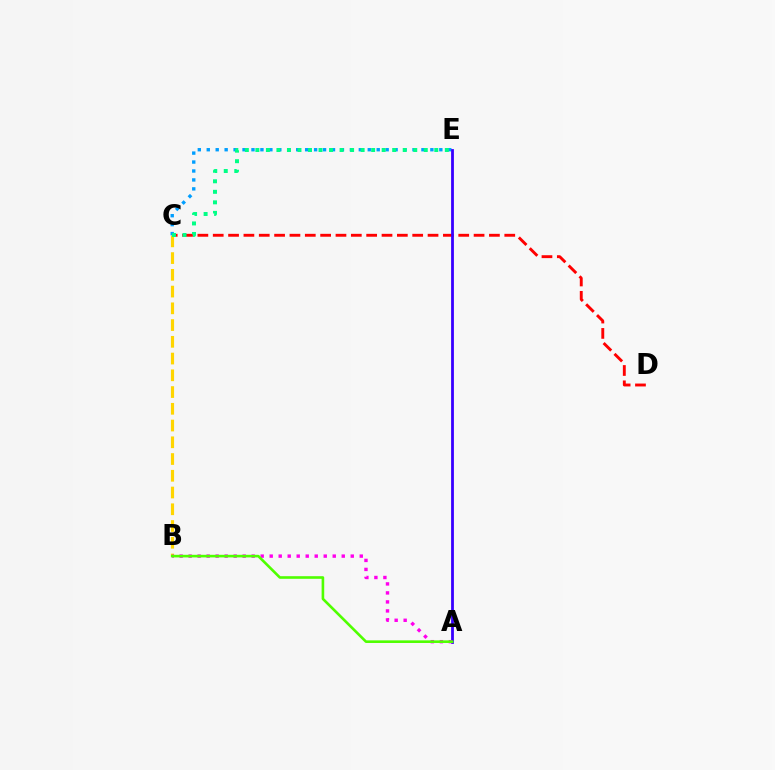{('C', 'D'): [{'color': '#ff0000', 'line_style': 'dashed', 'thickness': 2.08}], ('B', 'C'): [{'color': '#ffd500', 'line_style': 'dashed', 'thickness': 2.27}], ('C', 'E'): [{'color': '#009eff', 'line_style': 'dotted', 'thickness': 2.43}, {'color': '#00ff86', 'line_style': 'dotted', 'thickness': 2.86}], ('A', 'E'): [{'color': '#3700ff', 'line_style': 'solid', 'thickness': 2.01}], ('A', 'B'): [{'color': '#ff00ed', 'line_style': 'dotted', 'thickness': 2.45}, {'color': '#4fff00', 'line_style': 'solid', 'thickness': 1.88}]}